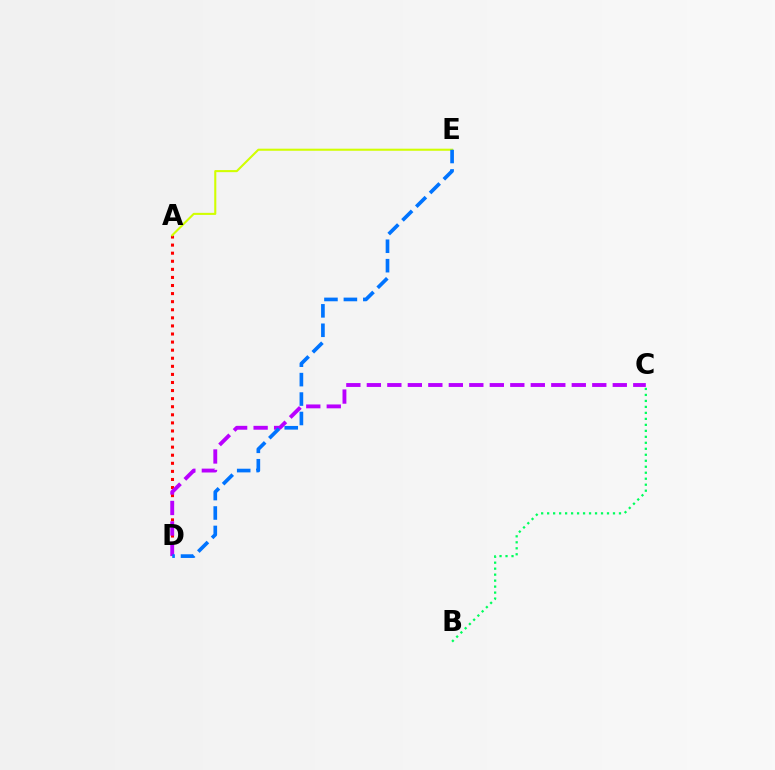{('B', 'C'): [{'color': '#00ff5c', 'line_style': 'dotted', 'thickness': 1.63}], ('A', 'D'): [{'color': '#ff0000', 'line_style': 'dotted', 'thickness': 2.2}], ('C', 'D'): [{'color': '#b900ff', 'line_style': 'dashed', 'thickness': 2.78}], ('A', 'E'): [{'color': '#d1ff00', 'line_style': 'solid', 'thickness': 1.5}], ('D', 'E'): [{'color': '#0074ff', 'line_style': 'dashed', 'thickness': 2.64}]}